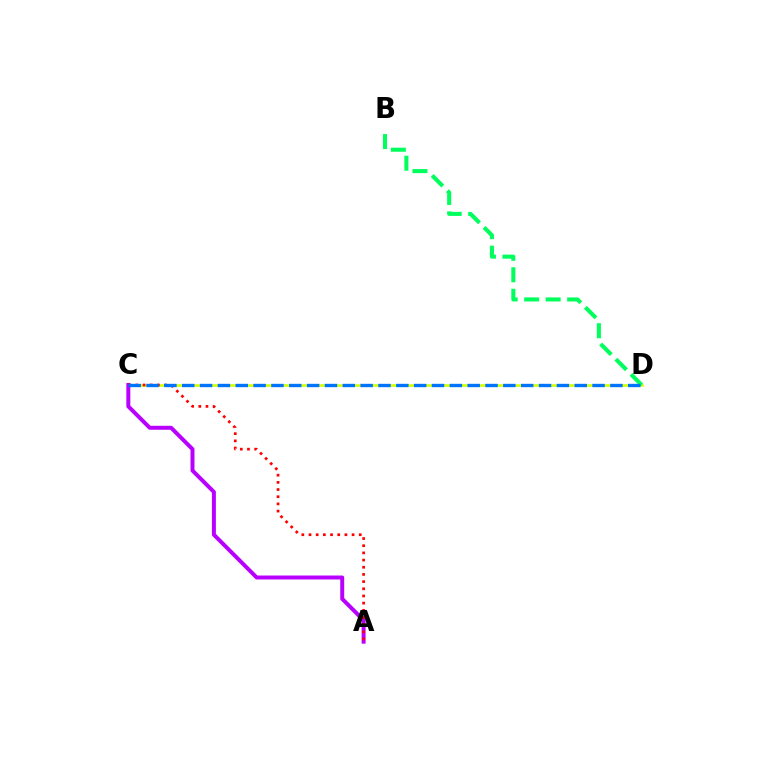{('C', 'D'): [{'color': '#d1ff00', 'line_style': 'solid', 'thickness': 1.86}, {'color': '#0074ff', 'line_style': 'dashed', 'thickness': 2.42}], ('A', 'C'): [{'color': '#b900ff', 'line_style': 'solid', 'thickness': 2.86}, {'color': '#ff0000', 'line_style': 'dotted', 'thickness': 1.95}], ('B', 'D'): [{'color': '#00ff5c', 'line_style': 'dashed', 'thickness': 2.92}]}